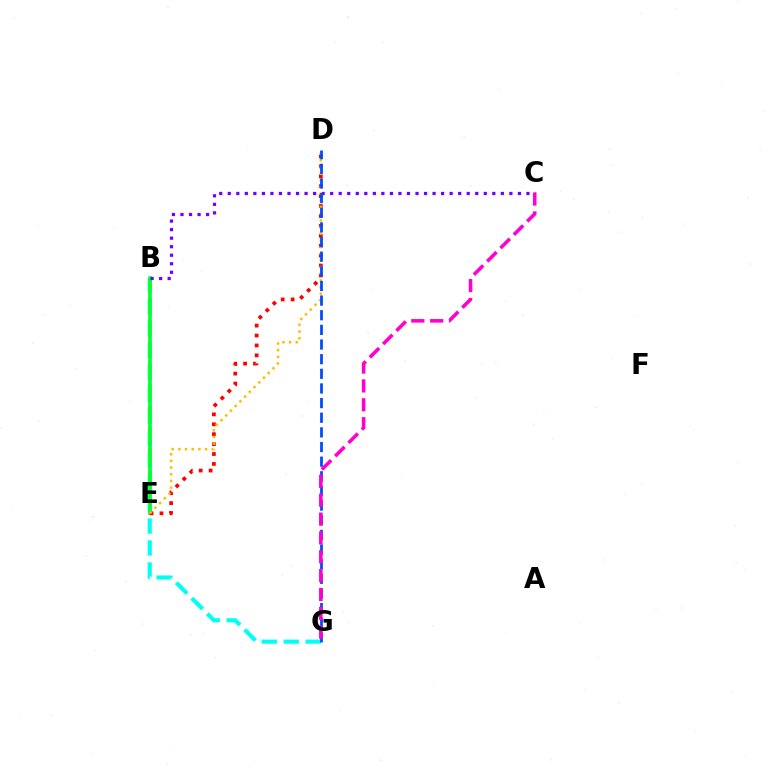{('B', 'G'): [{'color': '#00fff6', 'line_style': 'dashed', 'thickness': 2.98}], ('B', 'E'): [{'color': '#84ff00', 'line_style': 'dashed', 'thickness': 2.89}, {'color': '#00ff39', 'line_style': 'solid', 'thickness': 2.61}], ('D', 'E'): [{'color': '#ff0000', 'line_style': 'dotted', 'thickness': 2.69}, {'color': '#ffbd00', 'line_style': 'dotted', 'thickness': 1.81}], ('B', 'C'): [{'color': '#7200ff', 'line_style': 'dotted', 'thickness': 2.32}], ('D', 'G'): [{'color': '#004bff', 'line_style': 'dashed', 'thickness': 1.99}], ('C', 'G'): [{'color': '#ff00cf', 'line_style': 'dashed', 'thickness': 2.56}]}